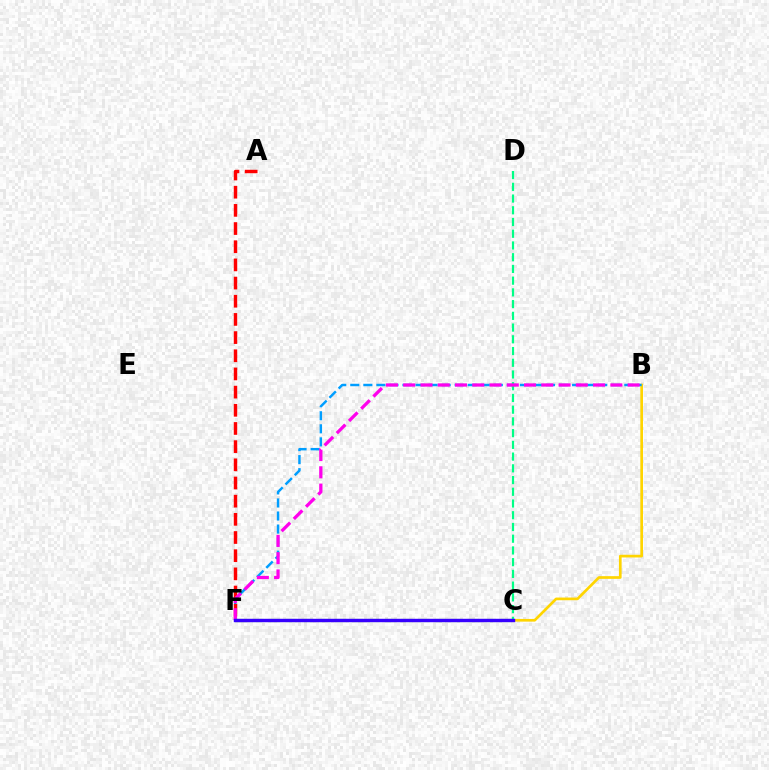{('B', 'C'): [{'color': '#ffd500', 'line_style': 'solid', 'thickness': 1.94}], ('B', 'F'): [{'color': '#009eff', 'line_style': 'dashed', 'thickness': 1.77}, {'color': '#ff00ed', 'line_style': 'dashed', 'thickness': 2.35}], ('A', 'F'): [{'color': '#ff0000', 'line_style': 'dashed', 'thickness': 2.47}], ('C', 'F'): [{'color': '#4fff00', 'line_style': 'dashed', 'thickness': 2.25}, {'color': '#3700ff', 'line_style': 'solid', 'thickness': 2.46}], ('C', 'D'): [{'color': '#00ff86', 'line_style': 'dashed', 'thickness': 1.59}]}